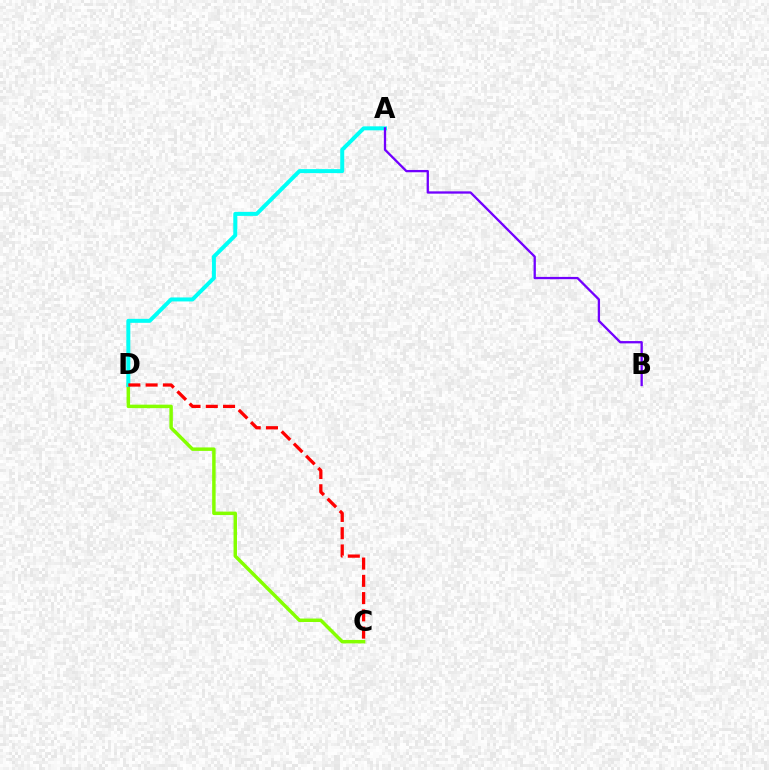{('C', 'D'): [{'color': '#84ff00', 'line_style': 'solid', 'thickness': 2.5}, {'color': '#ff0000', 'line_style': 'dashed', 'thickness': 2.34}], ('A', 'D'): [{'color': '#00fff6', 'line_style': 'solid', 'thickness': 2.87}], ('A', 'B'): [{'color': '#7200ff', 'line_style': 'solid', 'thickness': 1.66}]}